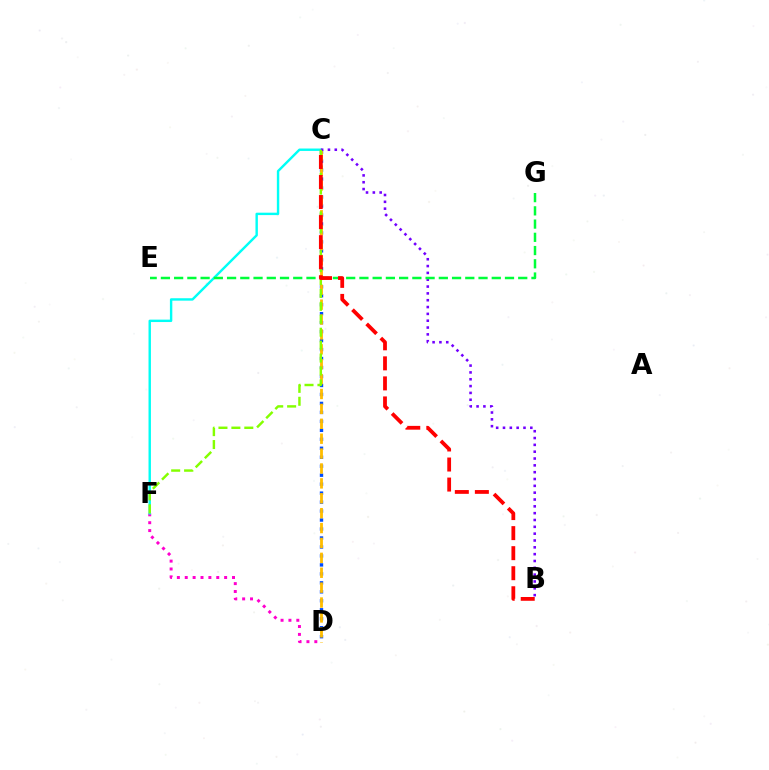{('D', 'F'): [{'color': '#ff00cf', 'line_style': 'dotted', 'thickness': 2.14}], ('C', 'D'): [{'color': '#004bff', 'line_style': 'dotted', 'thickness': 2.44}, {'color': '#ffbd00', 'line_style': 'dashed', 'thickness': 2.02}], ('C', 'F'): [{'color': '#00fff6', 'line_style': 'solid', 'thickness': 1.74}, {'color': '#84ff00', 'line_style': 'dashed', 'thickness': 1.76}], ('B', 'C'): [{'color': '#7200ff', 'line_style': 'dotted', 'thickness': 1.86}, {'color': '#ff0000', 'line_style': 'dashed', 'thickness': 2.72}], ('E', 'G'): [{'color': '#00ff39', 'line_style': 'dashed', 'thickness': 1.8}]}